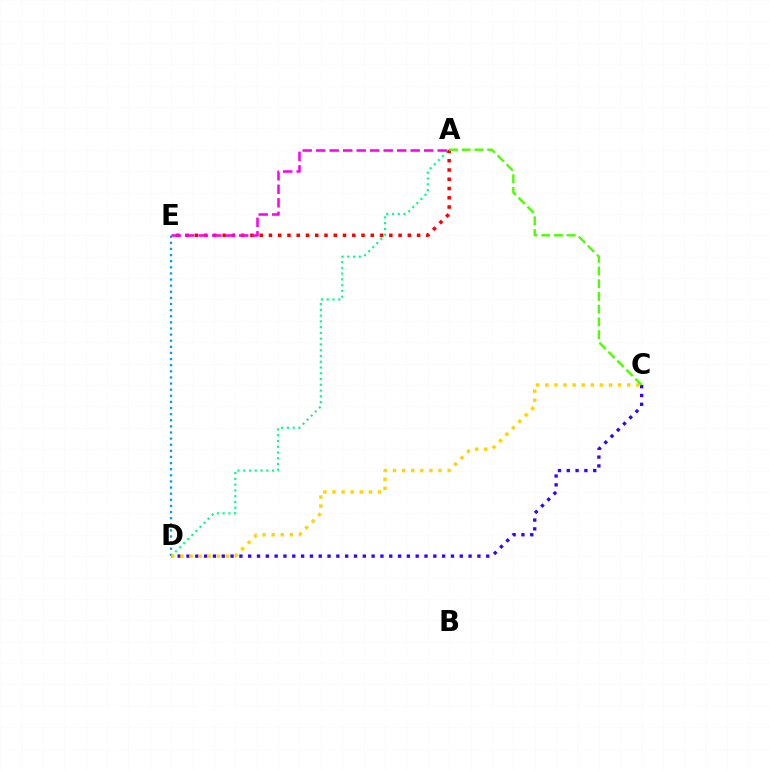{('A', 'D'): [{'color': '#00ff86', 'line_style': 'dotted', 'thickness': 1.57}], ('C', 'D'): [{'color': '#3700ff', 'line_style': 'dotted', 'thickness': 2.4}, {'color': '#ffd500', 'line_style': 'dotted', 'thickness': 2.47}], ('D', 'E'): [{'color': '#009eff', 'line_style': 'dotted', 'thickness': 1.66}], ('A', 'E'): [{'color': '#ff0000', 'line_style': 'dotted', 'thickness': 2.52}, {'color': '#ff00ed', 'line_style': 'dashed', 'thickness': 1.83}], ('A', 'C'): [{'color': '#4fff00', 'line_style': 'dashed', 'thickness': 1.73}]}